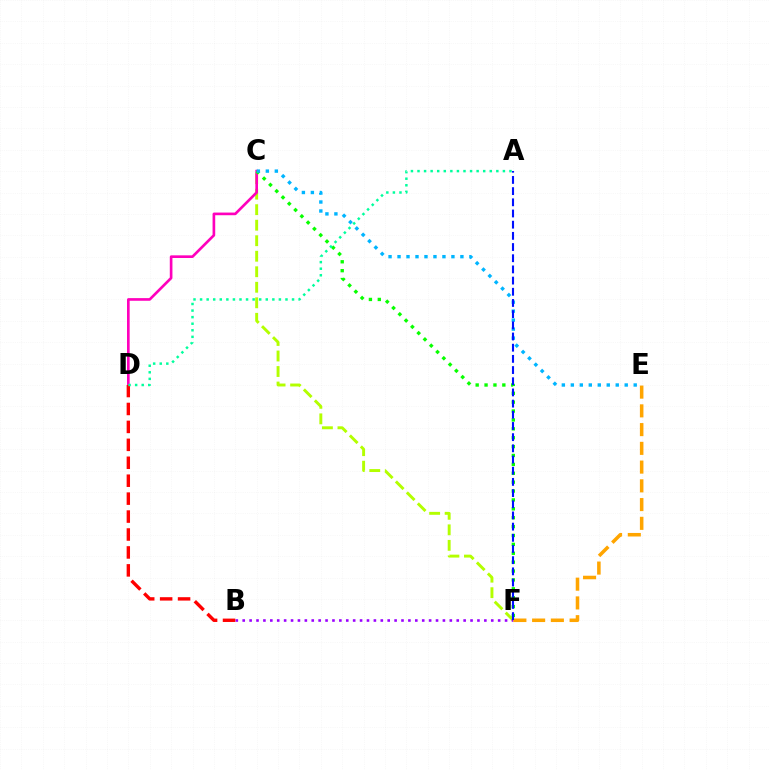{('C', 'F'): [{'color': '#b3ff00', 'line_style': 'dashed', 'thickness': 2.11}, {'color': '#08ff00', 'line_style': 'dotted', 'thickness': 2.41}], ('B', 'F'): [{'color': '#9b00ff', 'line_style': 'dotted', 'thickness': 1.88}], ('C', 'D'): [{'color': '#ff00bd', 'line_style': 'solid', 'thickness': 1.91}], ('B', 'D'): [{'color': '#ff0000', 'line_style': 'dashed', 'thickness': 2.44}], ('E', 'F'): [{'color': '#ffa500', 'line_style': 'dashed', 'thickness': 2.55}], ('A', 'D'): [{'color': '#00ff9d', 'line_style': 'dotted', 'thickness': 1.78}], ('C', 'E'): [{'color': '#00b5ff', 'line_style': 'dotted', 'thickness': 2.44}], ('A', 'F'): [{'color': '#0010ff', 'line_style': 'dashed', 'thickness': 1.52}]}